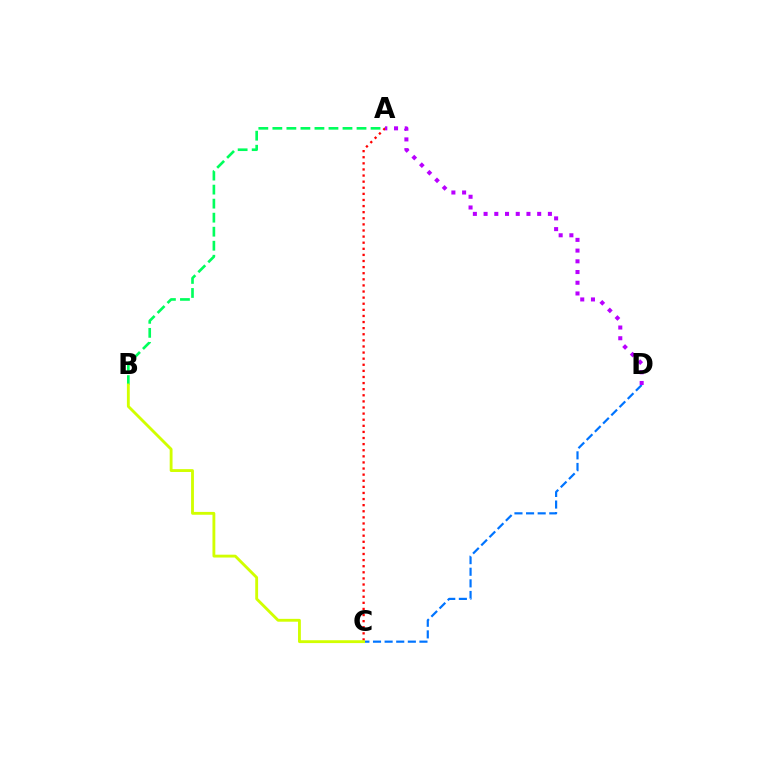{('A', 'B'): [{'color': '#00ff5c', 'line_style': 'dashed', 'thickness': 1.91}], ('A', 'C'): [{'color': '#ff0000', 'line_style': 'dotted', 'thickness': 1.66}], ('C', 'D'): [{'color': '#0074ff', 'line_style': 'dashed', 'thickness': 1.58}], ('A', 'D'): [{'color': '#b900ff', 'line_style': 'dotted', 'thickness': 2.91}], ('B', 'C'): [{'color': '#d1ff00', 'line_style': 'solid', 'thickness': 2.05}]}